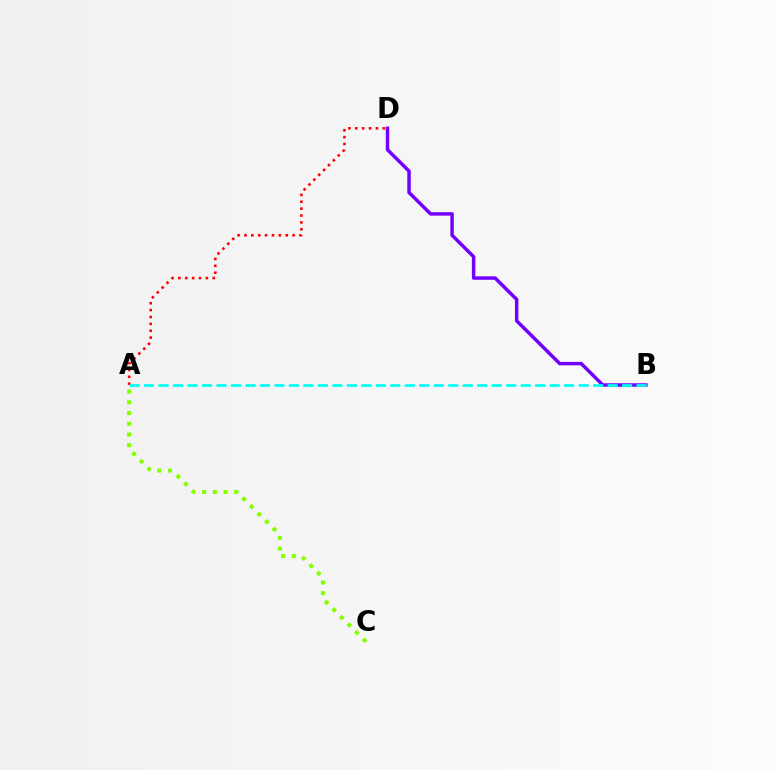{('A', 'C'): [{'color': '#84ff00', 'line_style': 'dotted', 'thickness': 2.91}], ('A', 'D'): [{'color': '#ff0000', 'line_style': 'dotted', 'thickness': 1.87}], ('B', 'D'): [{'color': '#7200ff', 'line_style': 'solid', 'thickness': 2.5}], ('A', 'B'): [{'color': '#00fff6', 'line_style': 'dashed', 'thickness': 1.97}]}